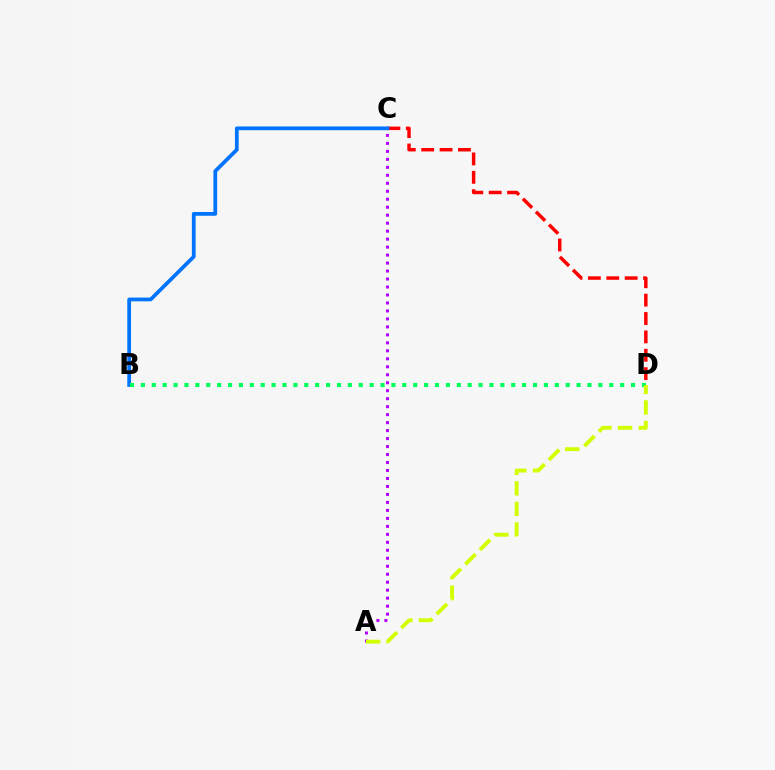{('A', 'C'): [{'color': '#b900ff', 'line_style': 'dotted', 'thickness': 2.17}], ('C', 'D'): [{'color': '#ff0000', 'line_style': 'dashed', 'thickness': 2.5}], ('B', 'C'): [{'color': '#0074ff', 'line_style': 'solid', 'thickness': 2.7}], ('B', 'D'): [{'color': '#00ff5c', 'line_style': 'dotted', 'thickness': 2.96}], ('A', 'D'): [{'color': '#d1ff00', 'line_style': 'dashed', 'thickness': 2.79}]}